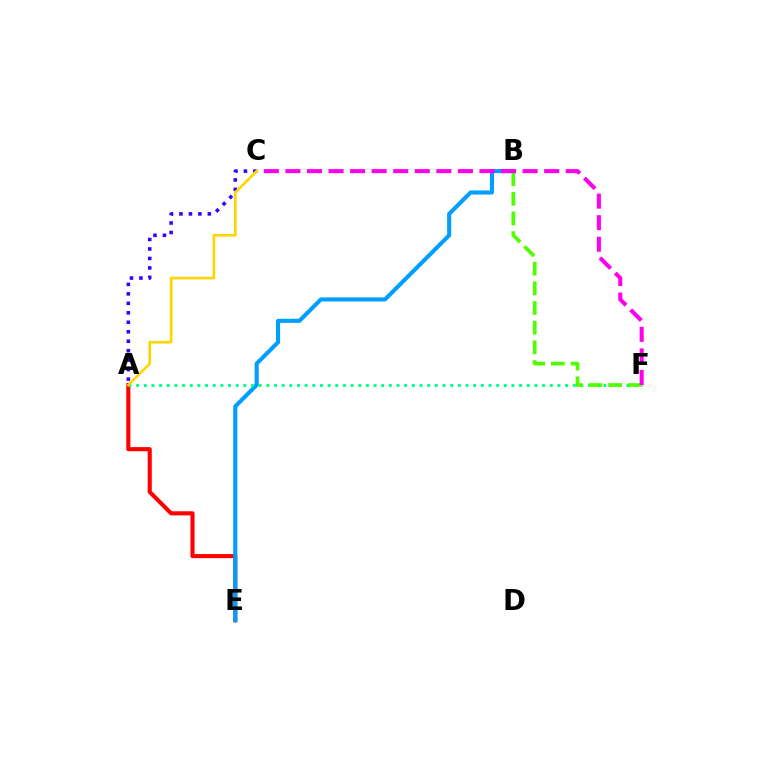{('A', 'E'): [{'color': '#ff0000', 'line_style': 'solid', 'thickness': 2.95}], ('B', 'E'): [{'color': '#009eff', 'line_style': 'solid', 'thickness': 2.94}], ('A', 'F'): [{'color': '#00ff86', 'line_style': 'dotted', 'thickness': 2.08}], ('A', 'C'): [{'color': '#3700ff', 'line_style': 'dotted', 'thickness': 2.57}, {'color': '#ffd500', 'line_style': 'solid', 'thickness': 1.9}], ('B', 'F'): [{'color': '#4fff00', 'line_style': 'dashed', 'thickness': 2.67}], ('C', 'F'): [{'color': '#ff00ed', 'line_style': 'dashed', 'thickness': 2.93}]}